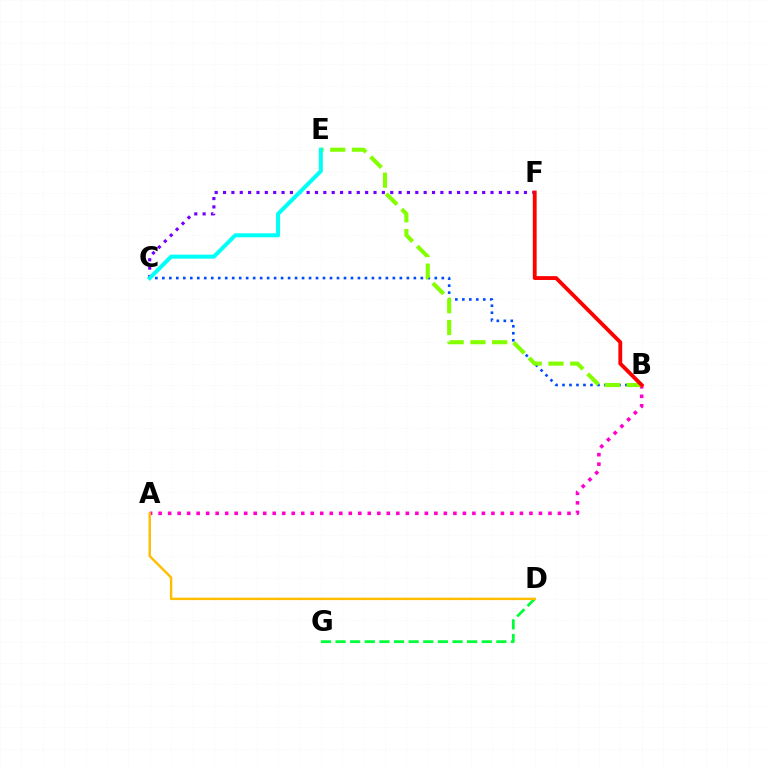{('D', 'G'): [{'color': '#00ff39', 'line_style': 'dashed', 'thickness': 1.99}], ('A', 'B'): [{'color': '#ff00cf', 'line_style': 'dotted', 'thickness': 2.58}], ('C', 'F'): [{'color': '#7200ff', 'line_style': 'dotted', 'thickness': 2.27}], ('B', 'C'): [{'color': '#004bff', 'line_style': 'dotted', 'thickness': 1.9}], ('B', 'E'): [{'color': '#84ff00', 'line_style': 'dashed', 'thickness': 2.95}], ('B', 'F'): [{'color': '#ff0000', 'line_style': 'solid', 'thickness': 2.76}], ('C', 'E'): [{'color': '#00fff6', 'line_style': 'solid', 'thickness': 2.88}], ('A', 'D'): [{'color': '#ffbd00', 'line_style': 'solid', 'thickness': 1.73}]}